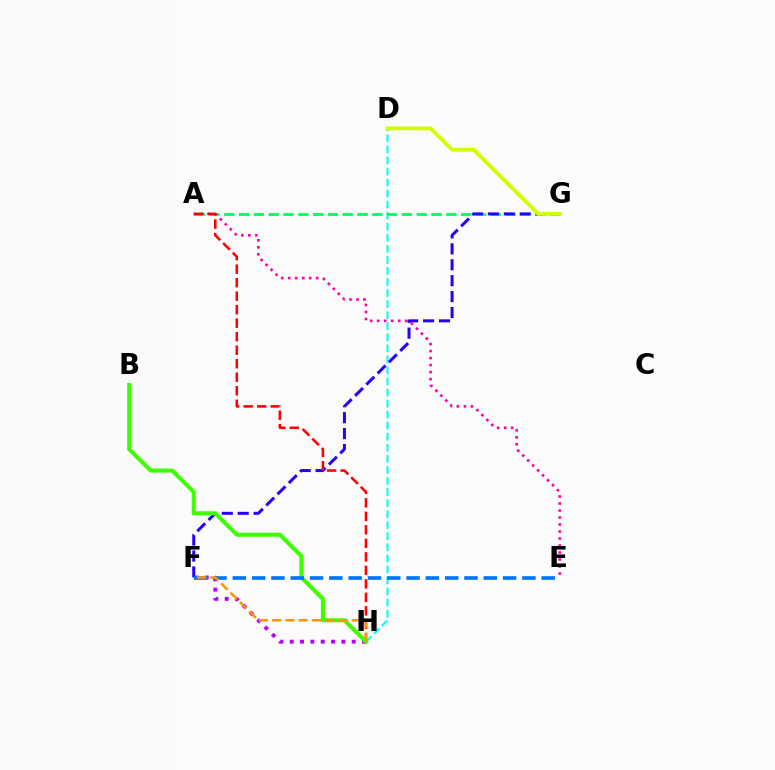{('D', 'H'): [{'color': '#00fff6', 'line_style': 'dashed', 'thickness': 1.5}], ('A', 'G'): [{'color': '#00ff5c', 'line_style': 'dashed', 'thickness': 2.01}], ('A', 'E'): [{'color': '#ff00ac', 'line_style': 'dotted', 'thickness': 1.9}], ('F', 'G'): [{'color': '#2500ff', 'line_style': 'dashed', 'thickness': 2.16}], ('A', 'H'): [{'color': '#ff0000', 'line_style': 'dashed', 'thickness': 1.84}], ('F', 'H'): [{'color': '#b900ff', 'line_style': 'dotted', 'thickness': 2.81}, {'color': '#ff9400', 'line_style': 'dashed', 'thickness': 1.8}], ('B', 'H'): [{'color': '#3dff00', 'line_style': 'solid', 'thickness': 2.93}], ('E', 'F'): [{'color': '#0074ff', 'line_style': 'dashed', 'thickness': 2.62}], ('D', 'G'): [{'color': '#d1ff00', 'line_style': 'solid', 'thickness': 2.77}]}